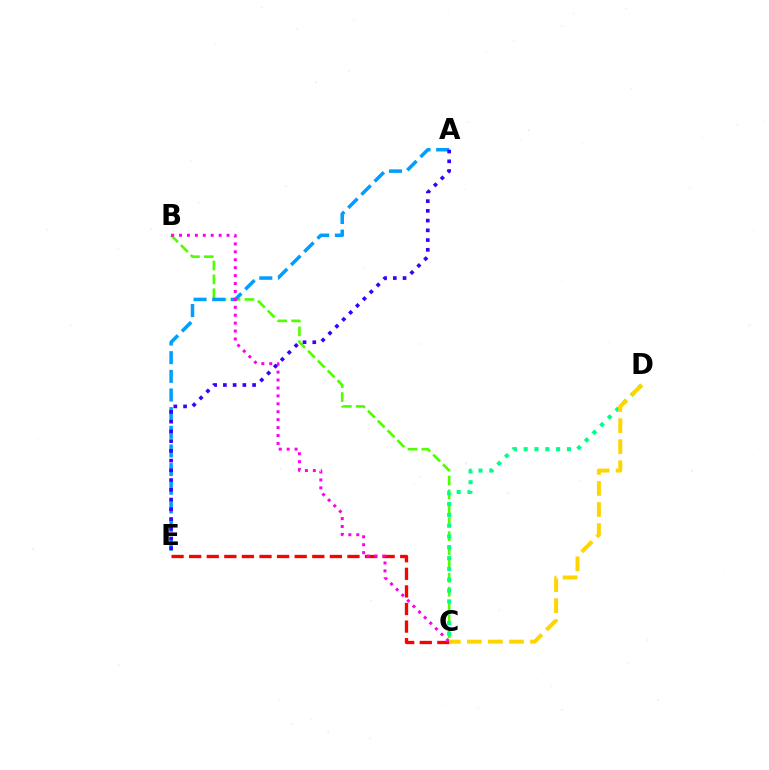{('B', 'C'): [{'color': '#4fff00', 'line_style': 'dashed', 'thickness': 1.89}, {'color': '#ff00ed', 'line_style': 'dotted', 'thickness': 2.15}], ('C', 'E'): [{'color': '#ff0000', 'line_style': 'dashed', 'thickness': 2.39}], ('A', 'E'): [{'color': '#009eff', 'line_style': 'dashed', 'thickness': 2.53}, {'color': '#3700ff', 'line_style': 'dotted', 'thickness': 2.65}], ('C', 'D'): [{'color': '#00ff86', 'line_style': 'dotted', 'thickness': 2.94}, {'color': '#ffd500', 'line_style': 'dashed', 'thickness': 2.86}]}